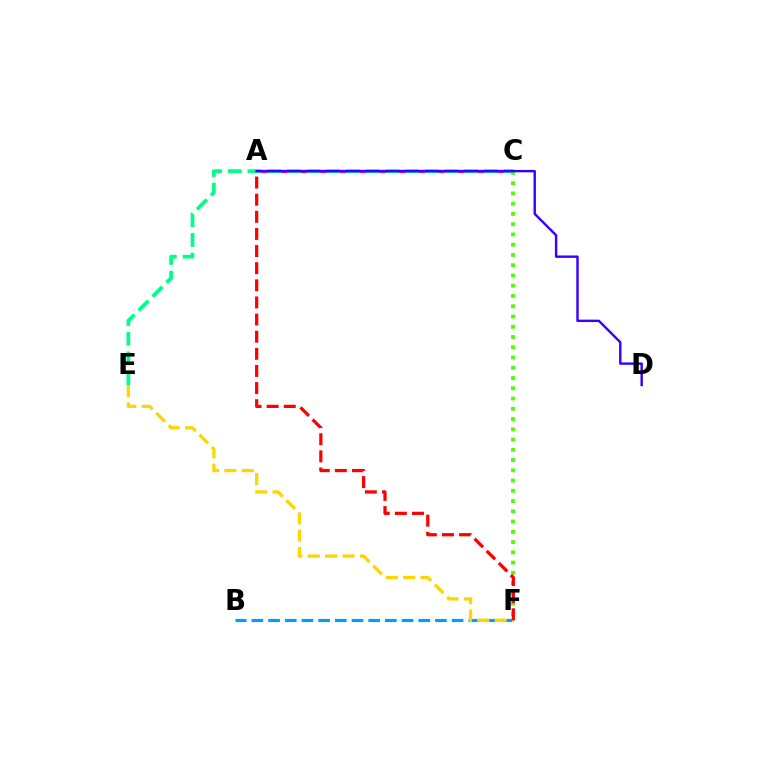{('B', 'F'): [{'color': '#009eff', 'line_style': 'dashed', 'thickness': 2.27}], ('E', 'F'): [{'color': '#ffd500', 'line_style': 'dashed', 'thickness': 2.36}], ('A', 'C'): [{'color': '#ff00ed', 'line_style': 'solid', 'thickness': 2.32}], ('C', 'F'): [{'color': '#4fff00', 'line_style': 'dotted', 'thickness': 2.79}], ('C', 'E'): [{'color': '#00ff86', 'line_style': 'dashed', 'thickness': 2.68}], ('A', 'F'): [{'color': '#ff0000', 'line_style': 'dashed', 'thickness': 2.33}], ('A', 'D'): [{'color': '#3700ff', 'line_style': 'solid', 'thickness': 1.74}]}